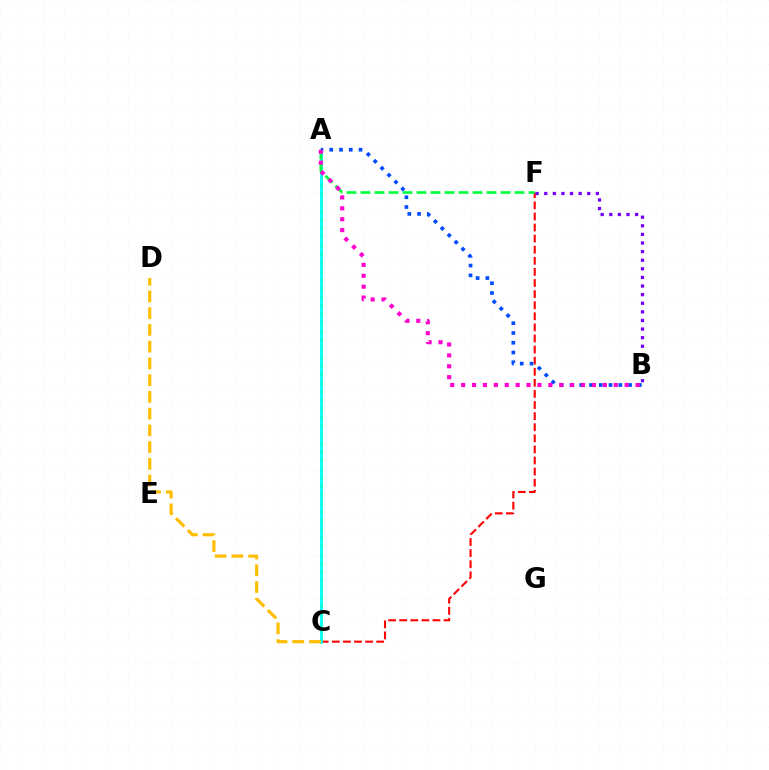{('A', 'C'): [{'color': '#84ff00', 'line_style': 'dotted', 'thickness': 2.33}, {'color': '#00fff6', 'line_style': 'solid', 'thickness': 2.02}], ('C', 'F'): [{'color': '#ff0000', 'line_style': 'dashed', 'thickness': 1.51}], ('B', 'F'): [{'color': '#7200ff', 'line_style': 'dotted', 'thickness': 2.34}], ('A', 'F'): [{'color': '#00ff39', 'line_style': 'dashed', 'thickness': 1.9}], ('A', 'B'): [{'color': '#004bff', 'line_style': 'dotted', 'thickness': 2.65}, {'color': '#ff00cf', 'line_style': 'dotted', 'thickness': 2.96}], ('C', 'D'): [{'color': '#ffbd00', 'line_style': 'dashed', 'thickness': 2.27}]}